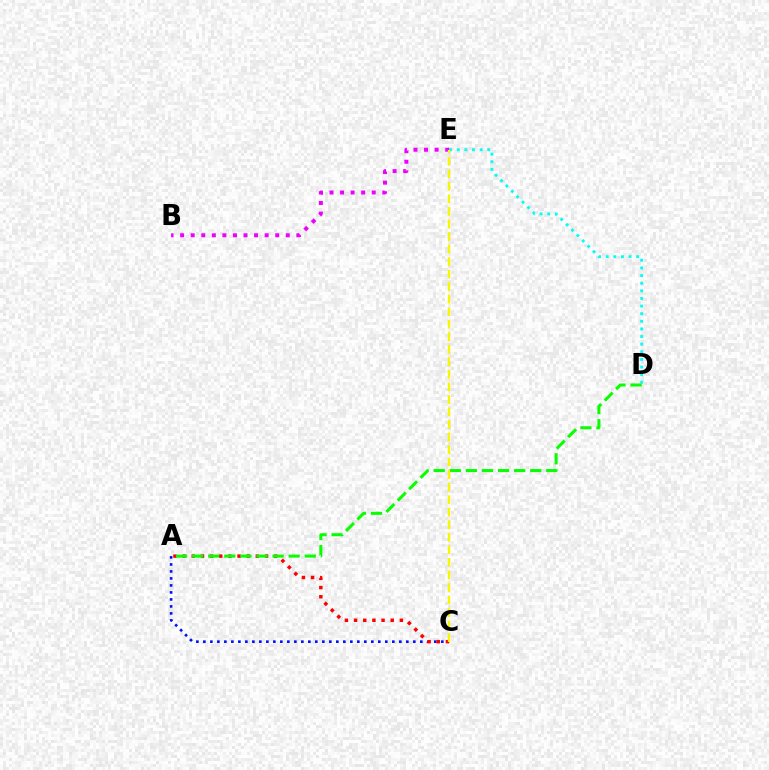{('A', 'C'): [{'color': '#0010ff', 'line_style': 'dotted', 'thickness': 1.9}, {'color': '#ff0000', 'line_style': 'dotted', 'thickness': 2.49}], ('D', 'E'): [{'color': '#00fff6', 'line_style': 'dotted', 'thickness': 2.07}], ('B', 'E'): [{'color': '#ee00ff', 'line_style': 'dotted', 'thickness': 2.87}], ('A', 'D'): [{'color': '#08ff00', 'line_style': 'dashed', 'thickness': 2.18}], ('C', 'E'): [{'color': '#fcf500', 'line_style': 'dashed', 'thickness': 1.7}]}